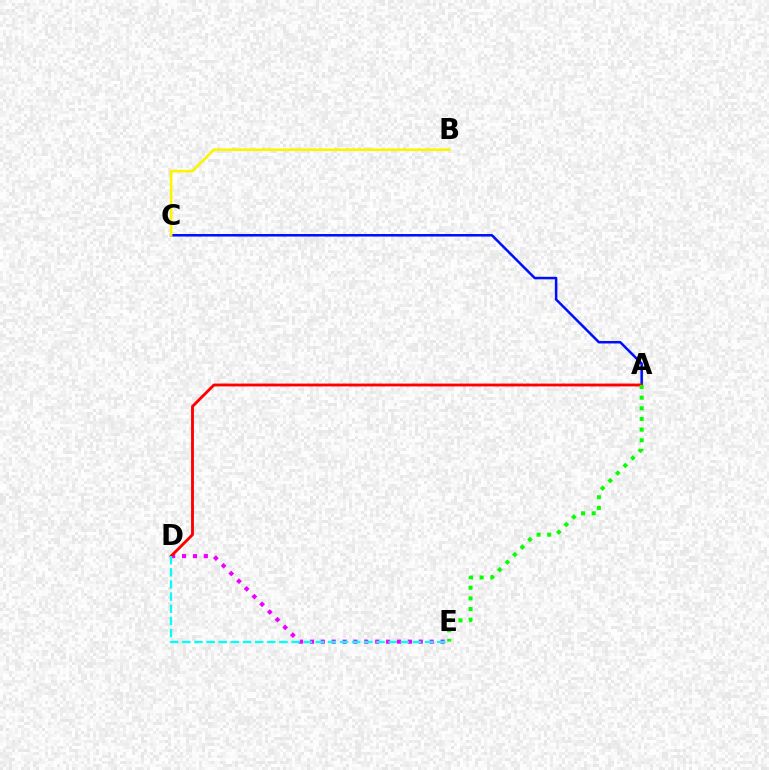{('A', 'C'): [{'color': '#0010ff', 'line_style': 'solid', 'thickness': 1.82}], ('D', 'E'): [{'color': '#ee00ff', 'line_style': 'dotted', 'thickness': 2.96}, {'color': '#00fff6', 'line_style': 'dashed', 'thickness': 1.65}], ('A', 'D'): [{'color': '#ff0000', 'line_style': 'solid', 'thickness': 2.06}], ('A', 'E'): [{'color': '#08ff00', 'line_style': 'dotted', 'thickness': 2.9}], ('B', 'C'): [{'color': '#fcf500', 'line_style': 'solid', 'thickness': 1.89}]}